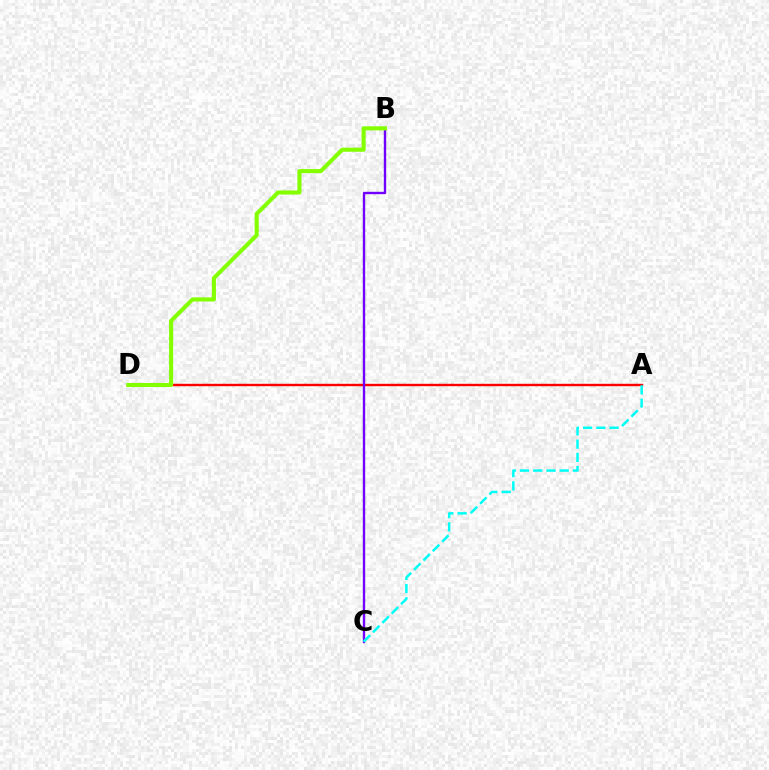{('A', 'D'): [{'color': '#ff0000', 'line_style': 'solid', 'thickness': 1.73}], ('B', 'C'): [{'color': '#7200ff', 'line_style': 'solid', 'thickness': 1.71}], ('B', 'D'): [{'color': '#84ff00', 'line_style': 'solid', 'thickness': 2.94}], ('A', 'C'): [{'color': '#00fff6', 'line_style': 'dashed', 'thickness': 1.8}]}